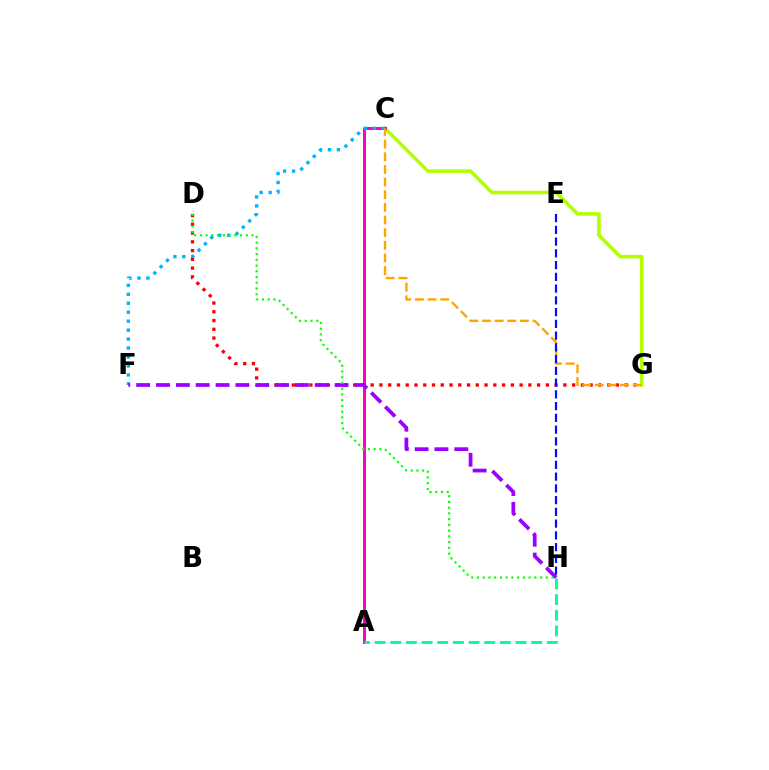{('C', 'G'): [{'color': '#b3ff00', 'line_style': 'solid', 'thickness': 2.57}, {'color': '#ffa500', 'line_style': 'dashed', 'thickness': 1.72}], ('A', 'C'): [{'color': '#ff00bd', 'line_style': 'solid', 'thickness': 2.15}], ('C', 'F'): [{'color': '#00b5ff', 'line_style': 'dotted', 'thickness': 2.43}], ('A', 'H'): [{'color': '#00ff9d', 'line_style': 'dashed', 'thickness': 2.13}], ('D', 'G'): [{'color': '#ff0000', 'line_style': 'dotted', 'thickness': 2.38}], ('E', 'H'): [{'color': '#0010ff', 'line_style': 'dashed', 'thickness': 1.6}], ('F', 'H'): [{'color': '#9b00ff', 'line_style': 'dashed', 'thickness': 2.7}], ('D', 'H'): [{'color': '#08ff00', 'line_style': 'dotted', 'thickness': 1.56}]}